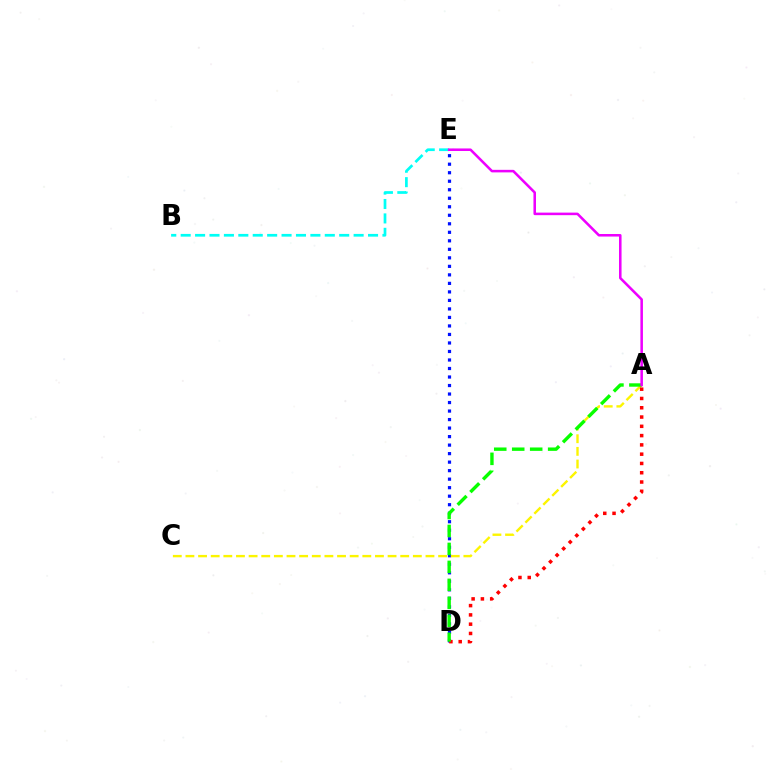{('D', 'E'): [{'color': '#0010ff', 'line_style': 'dotted', 'thickness': 2.31}], ('A', 'C'): [{'color': '#fcf500', 'line_style': 'dashed', 'thickness': 1.72}], ('A', 'D'): [{'color': '#ff0000', 'line_style': 'dotted', 'thickness': 2.52}, {'color': '#08ff00', 'line_style': 'dashed', 'thickness': 2.44}], ('B', 'E'): [{'color': '#00fff6', 'line_style': 'dashed', 'thickness': 1.96}], ('A', 'E'): [{'color': '#ee00ff', 'line_style': 'solid', 'thickness': 1.83}]}